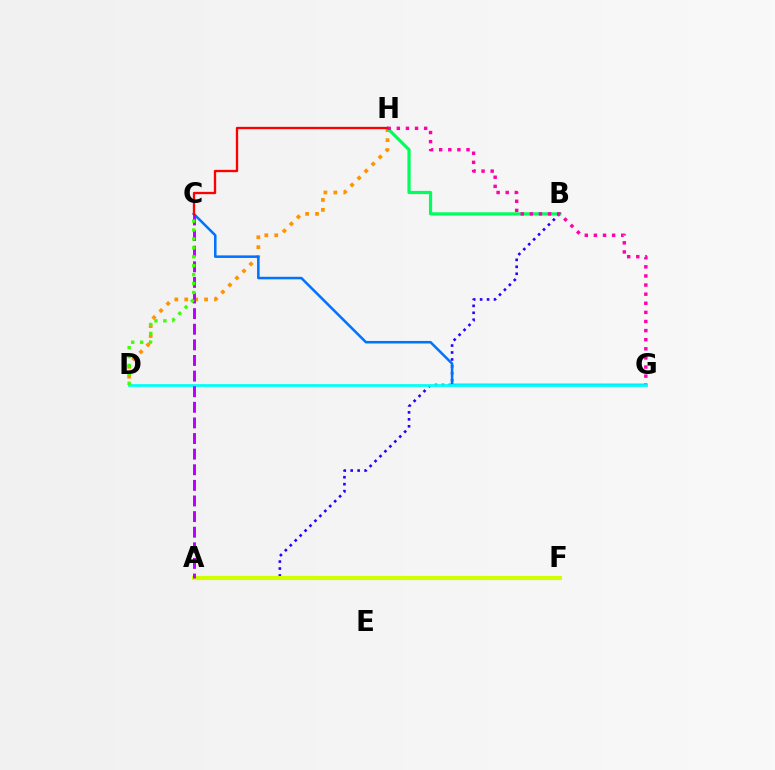{('A', 'B'): [{'color': '#2500ff', 'line_style': 'dotted', 'thickness': 1.89}], ('A', 'F'): [{'color': '#d1ff00', 'line_style': 'solid', 'thickness': 2.99}], ('D', 'H'): [{'color': '#ff9400', 'line_style': 'dotted', 'thickness': 2.7}], ('B', 'H'): [{'color': '#00ff5c', 'line_style': 'solid', 'thickness': 2.31}], ('C', 'G'): [{'color': '#0074ff', 'line_style': 'solid', 'thickness': 1.84}], ('G', 'H'): [{'color': '#ff00ac', 'line_style': 'dotted', 'thickness': 2.47}], ('D', 'G'): [{'color': '#00fff6', 'line_style': 'solid', 'thickness': 1.99}], ('A', 'C'): [{'color': '#b900ff', 'line_style': 'dashed', 'thickness': 2.12}], ('C', 'D'): [{'color': '#3dff00', 'line_style': 'dotted', 'thickness': 2.43}], ('C', 'H'): [{'color': '#ff0000', 'line_style': 'solid', 'thickness': 1.67}]}